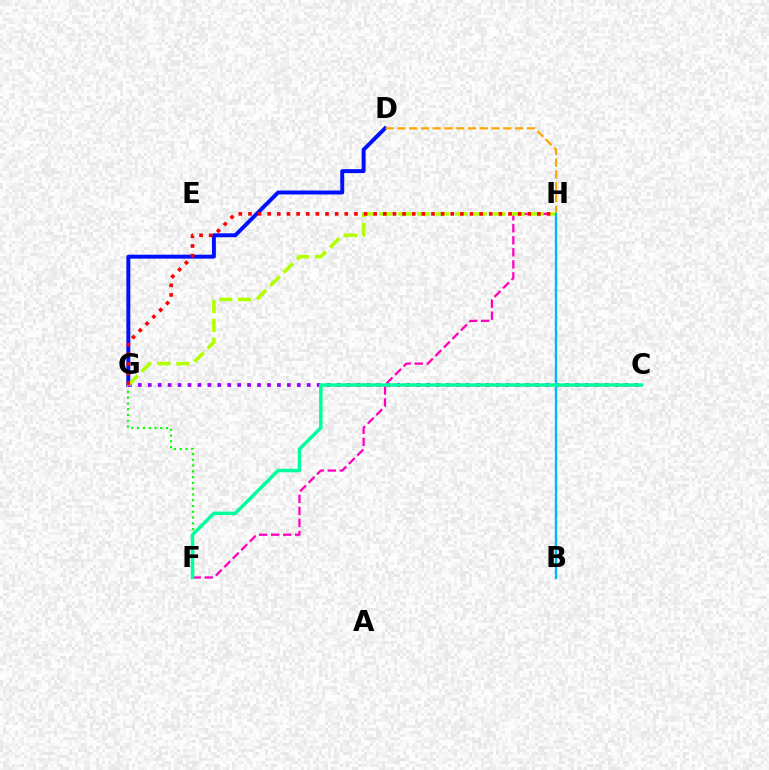{('F', 'H'): [{'color': '#ff00bd', 'line_style': 'dashed', 'thickness': 1.63}], ('D', 'G'): [{'color': '#0010ff', 'line_style': 'solid', 'thickness': 2.84}], ('D', 'H'): [{'color': '#ffa500', 'line_style': 'dashed', 'thickness': 1.6}], ('F', 'G'): [{'color': '#08ff00', 'line_style': 'dotted', 'thickness': 1.57}], ('C', 'G'): [{'color': '#9b00ff', 'line_style': 'dotted', 'thickness': 2.7}], ('G', 'H'): [{'color': '#b3ff00', 'line_style': 'dashed', 'thickness': 2.57}, {'color': '#ff0000', 'line_style': 'dotted', 'thickness': 2.62}], ('B', 'H'): [{'color': '#00b5ff', 'line_style': 'solid', 'thickness': 1.72}], ('C', 'F'): [{'color': '#00ff9d', 'line_style': 'solid', 'thickness': 2.52}]}